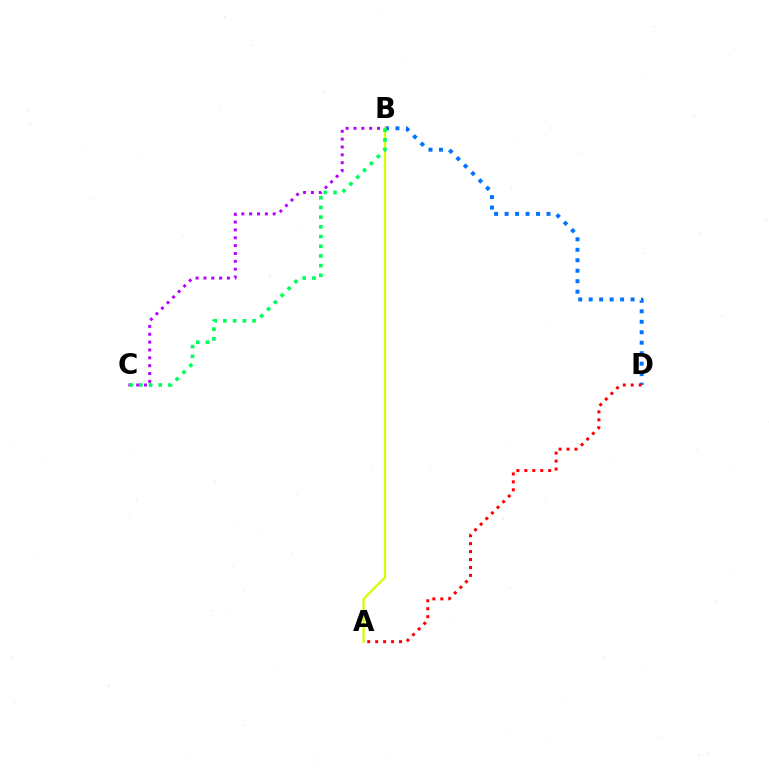{('B', 'C'): [{'color': '#b900ff', 'line_style': 'dotted', 'thickness': 2.13}, {'color': '#00ff5c', 'line_style': 'dotted', 'thickness': 2.63}], ('B', 'D'): [{'color': '#0074ff', 'line_style': 'dotted', 'thickness': 2.85}], ('A', 'B'): [{'color': '#d1ff00', 'line_style': 'solid', 'thickness': 1.62}], ('A', 'D'): [{'color': '#ff0000', 'line_style': 'dotted', 'thickness': 2.16}]}